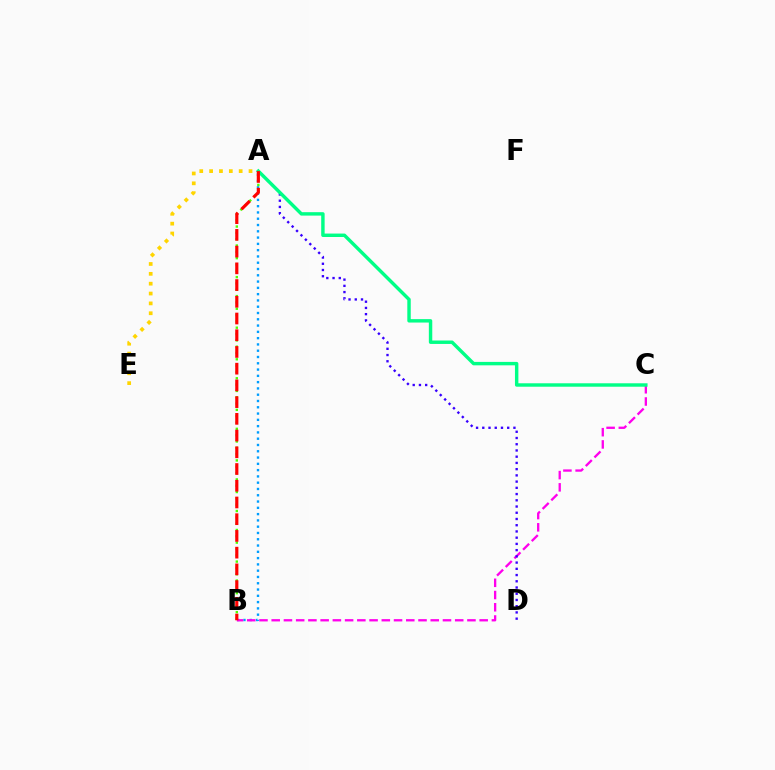{('A', 'B'): [{'color': '#009eff', 'line_style': 'dotted', 'thickness': 1.71}, {'color': '#4fff00', 'line_style': 'dotted', 'thickness': 1.72}, {'color': '#ff0000', 'line_style': 'dashed', 'thickness': 2.27}], ('B', 'C'): [{'color': '#ff00ed', 'line_style': 'dashed', 'thickness': 1.66}], ('A', 'D'): [{'color': '#3700ff', 'line_style': 'dotted', 'thickness': 1.69}], ('A', 'E'): [{'color': '#ffd500', 'line_style': 'dotted', 'thickness': 2.68}], ('A', 'C'): [{'color': '#00ff86', 'line_style': 'solid', 'thickness': 2.47}]}